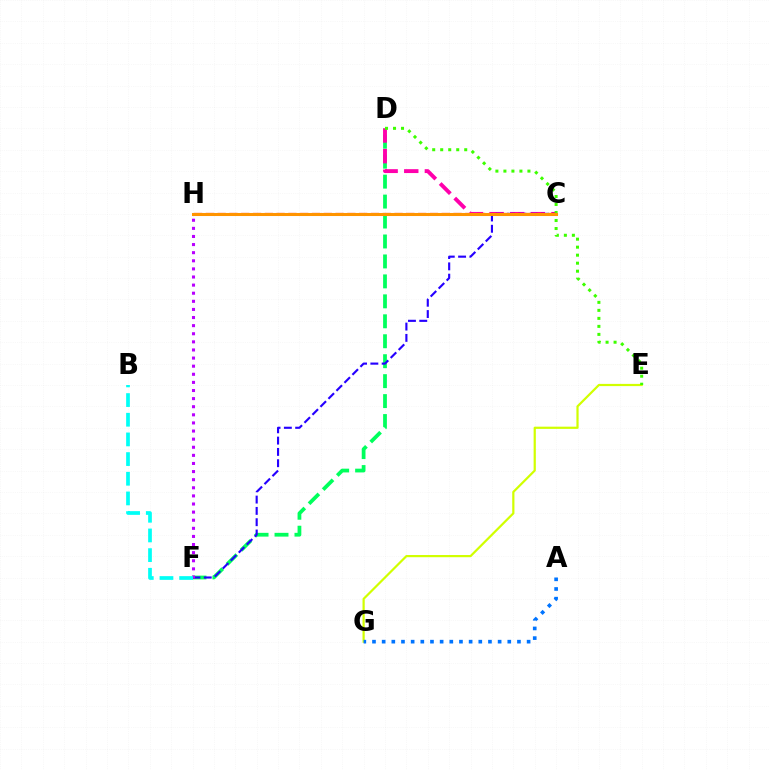{('D', 'F'): [{'color': '#00ff5c', 'line_style': 'dashed', 'thickness': 2.71}], ('C', 'D'): [{'color': '#ff00ac', 'line_style': 'dashed', 'thickness': 2.8}], ('E', 'G'): [{'color': '#d1ff00', 'line_style': 'solid', 'thickness': 1.59}], ('C', 'F'): [{'color': '#2500ff', 'line_style': 'dashed', 'thickness': 1.54}], ('A', 'G'): [{'color': '#0074ff', 'line_style': 'dotted', 'thickness': 2.63}], ('F', 'H'): [{'color': '#b900ff', 'line_style': 'dotted', 'thickness': 2.2}], ('D', 'E'): [{'color': '#3dff00', 'line_style': 'dotted', 'thickness': 2.18}], ('C', 'H'): [{'color': '#ff0000', 'line_style': 'dashed', 'thickness': 1.6}, {'color': '#ff9400', 'line_style': 'solid', 'thickness': 2.19}], ('B', 'F'): [{'color': '#00fff6', 'line_style': 'dashed', 'thickness': 2.67}]}